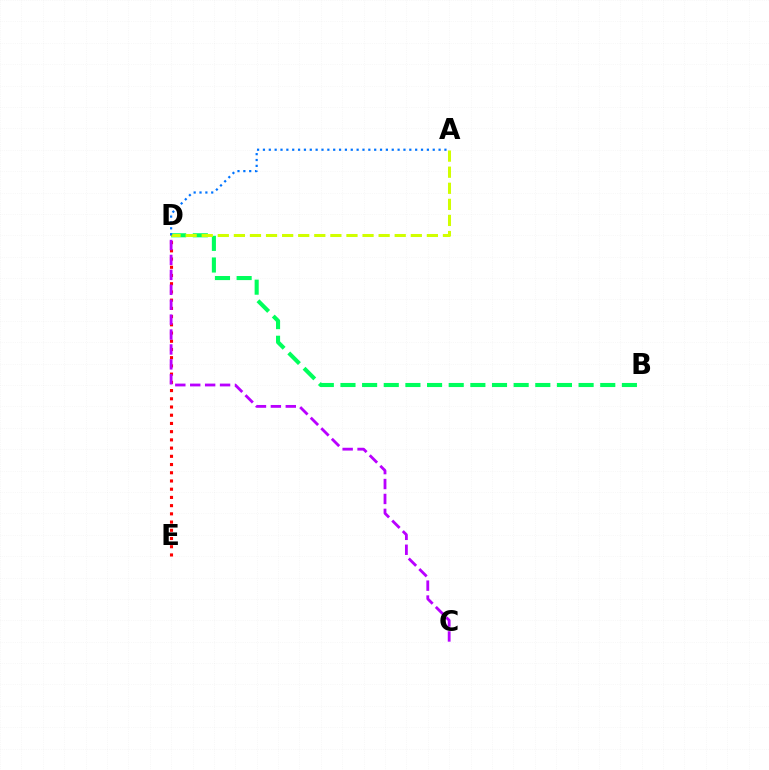{('D', 'E'): [{'color': '#ff0000', 'line_style': 'dotted', 'thickness': 2.23}], ('B', 'D'): [{'color': '#00ff5c', 'line_style': 'dashed', 'thickness': 2.94}], ('A', 'D'): [{'color': '#d1ff00', 'line_style': 'dashed', 'thickness': 2.18}, {'color': '#0074ff', 'line_style': 'dotted', 'thickness': 1.59}], ('C', 'D'): [{'color': '#b900ff', 'line_style': 'dashed', 'thickness': 2.03}]}